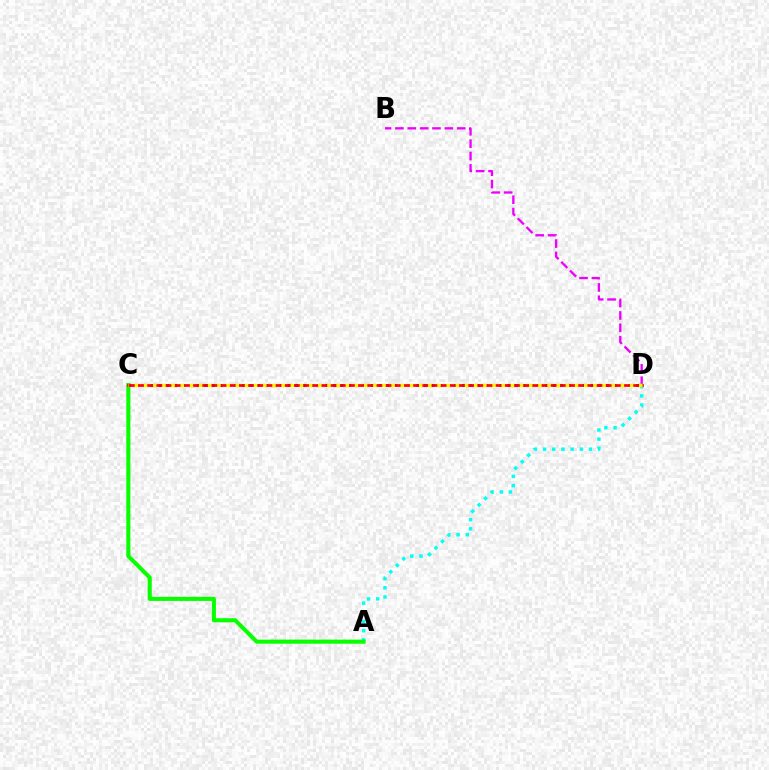{('B', 'D'): [{'color': '#ee00ff', 'line_style': 'dashed', 'thickness': 1.68}], ('C', 'D'): [{'color': '#0010ff', 'line_style': 'dotted', 'thickness': 2.06}, {'color': '#ff0000', 'line_style': 'solid', 'thickness': 1.94}, {'color': '#fcf500', 'line_style': 'dotted', 'thickness': 2.49}], ('A', 'D'): [{'color': '#00fff6', 'line_style': 'dotted', 'thickness': 2.5}], ('A', 'C'): [{'color': '#08ff00', 'line_style': 'solid', 'thickness': 2.93}]}